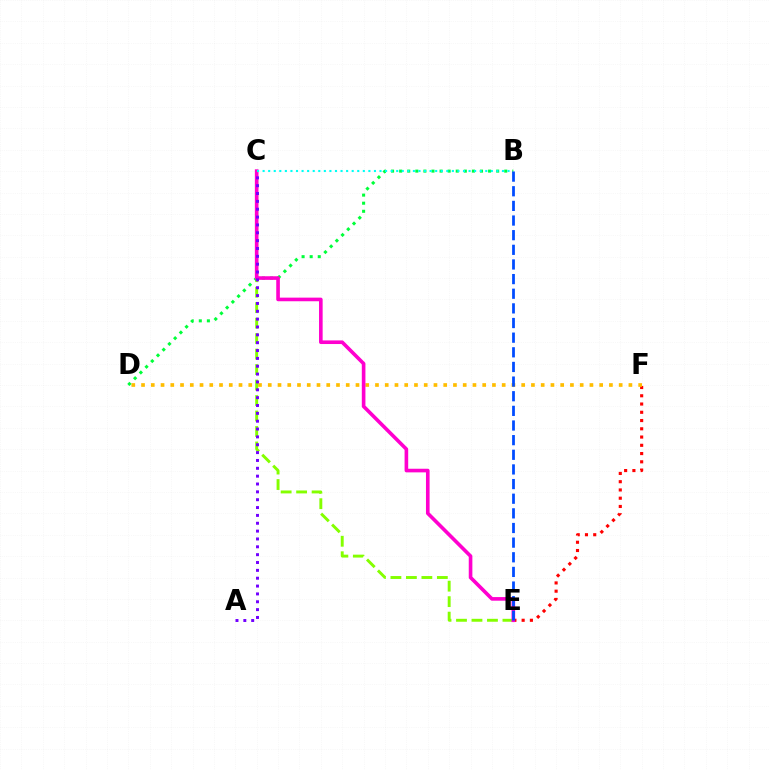{('E', 'F'): [{'color': '#ff0000', 'line_style': 'dotted', 'thickness': 2.24}], ('C', 'E'): [{'color': '#84ff00', 'line_style': 'dashed', 'thickness': 2.1}, {'color': '#ff00cf', 'line_style': 'solid', 'thickness': 2.61}], ('D', 'F'): [{'color': '#ffbd00', 'line_style': 'dotted', 'thickness': 2.65}], ('B', 'D'): [{'color': '#00ff39', 'line_style': 'dotted', 'thickness': 2.2}], ('B', 'C'): [{'color': '#00fff6', 'line_style': 'dotted', 'thickness': 1.51}], ('B', 'E'): [{'color': '#004bff', 'line_style': 'dashed', 'thickness': 1.99}], ('A', 'C'): [{'color': '#7200ff', 'line_style': 'dotted', 'thickness': 2.13}]}